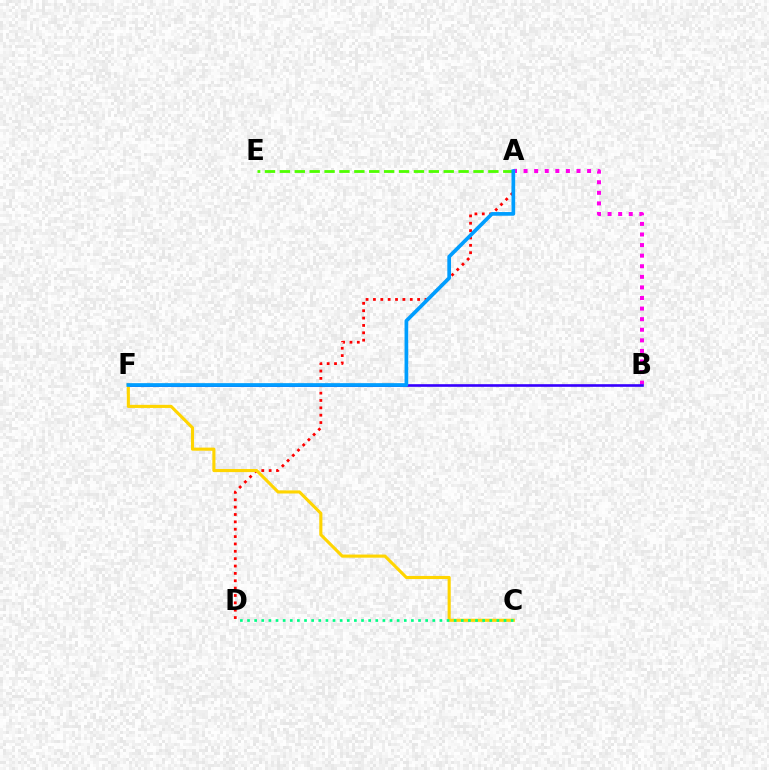{('A', 'B'): [{'color': '#ff00ed', 'line_style': 'dotted', 'thickness': 2.88}], ('B', 'F'): [{'color': '#3700ff', 'line_style': 'solid', 'thickness': 1.9}], ('A', 'D'): [{'color': '#ff0000', 'line_style': 'dotted', 'thickness': 2.0}], ('C', 'F'): [{'color': '#ffd500', 'line_style': 'solid', 'thickness': 2.24}], ('C', 'D'): [{'color': '#00ff86', 'line_style': 'dotted', 'thickness': 1.94}], ('A', 'E'): [{'color': '#4fff00', 'line_style': 'dashed', 'thickness': 2.02}], ('A', 'F'): [{'color': '#009eff', 'line_style': 'solid', 'thickness': 2.66}]}